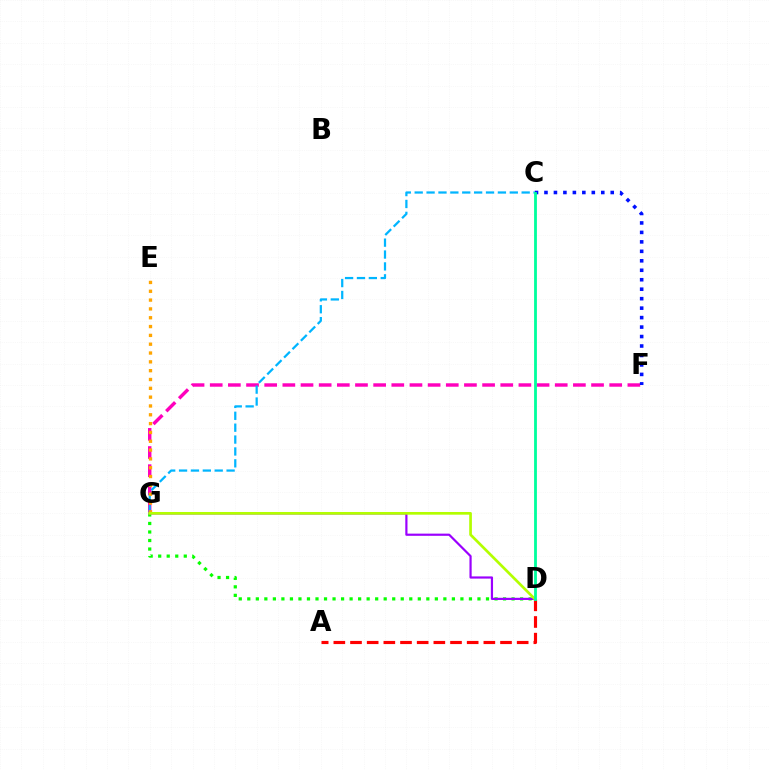{('F', 'G'): [{'color': '#ff00bd', 'line_style': 'dashed', 'thickness': 2.47}], ('D', 'G'): [{'color': '#08ff00', 'line_style': 'dotted', 'thickness': 2.32}, {'color': '#9b00ff', 'line_style': 'solid', 'thickness': 1.58}, {'color': '#b3ff00', 'line_style': 'solid', 'thickness': 1.94}], ('C', 'F'): [{'color': '#0010ff', 'line_style': 'dotted', 'thickness': 2.57}], ('C', 'G'): [{'color': '#00b5ff', 'line_style': 'dashed', 'thickness': 1.61}], ('A', 'D'): [{'color': '#ff0000', 'line_style': 'dashed', 'thickness': 2.26}], ('E', 'G'): [{'color': '#ffa500', 'line_style': 'dotted', 'thickness': 2.4}], ('C', 'D'): [{'color': '#00ff9d', 'line_style': 'solid', 'thickness': 2.03}]}